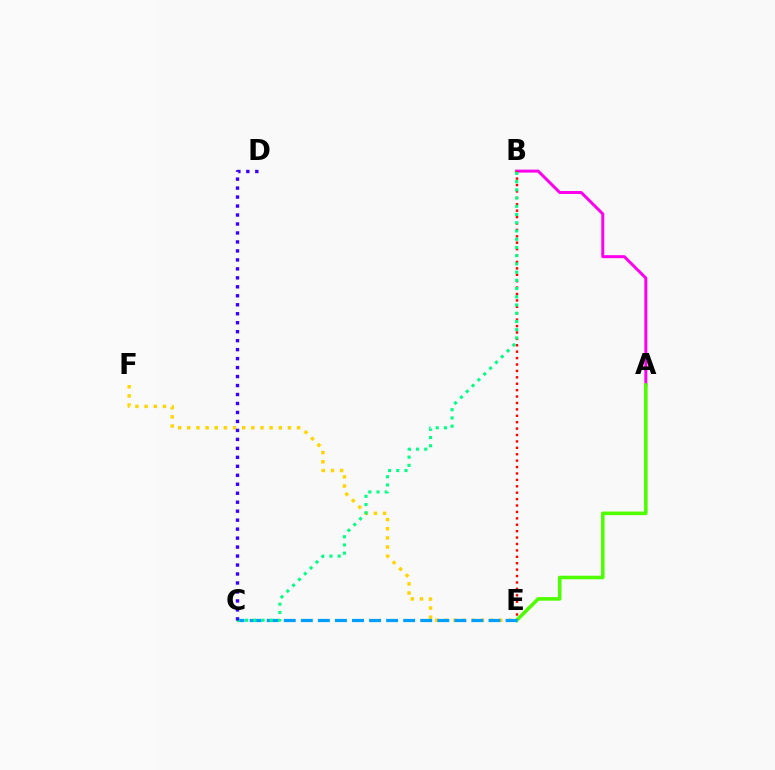{('A', 'B'): [{'color': '#ff00ed', 'line_style': 'solid', 'thickness': 2.15}], ('A', 'E'): [{'color': '#4fff00', 'line_style': 'solid', 'thickness': 2.58}], ('B', 'E'): [{'color': '#ff0000', 'line_style': 'dotted', 'thickness': 1.74}], ('E', 'F'): [{'color': '#ffd500', 'line_style': 'dotted', 'thickness': 2.49}], ('C', 'E'): [{'color': '#009eff', 'line_style': 'dashed', 'thickness': 2.32}], ('B', 'C'): [{'color': '#00ff86', 'line_style': 'dotted', 'thickness': 2.23}], ('C', 'D'): [{'color': '#3700ff', 'line_style': 'dotted', 'thickness': 2.44}]}